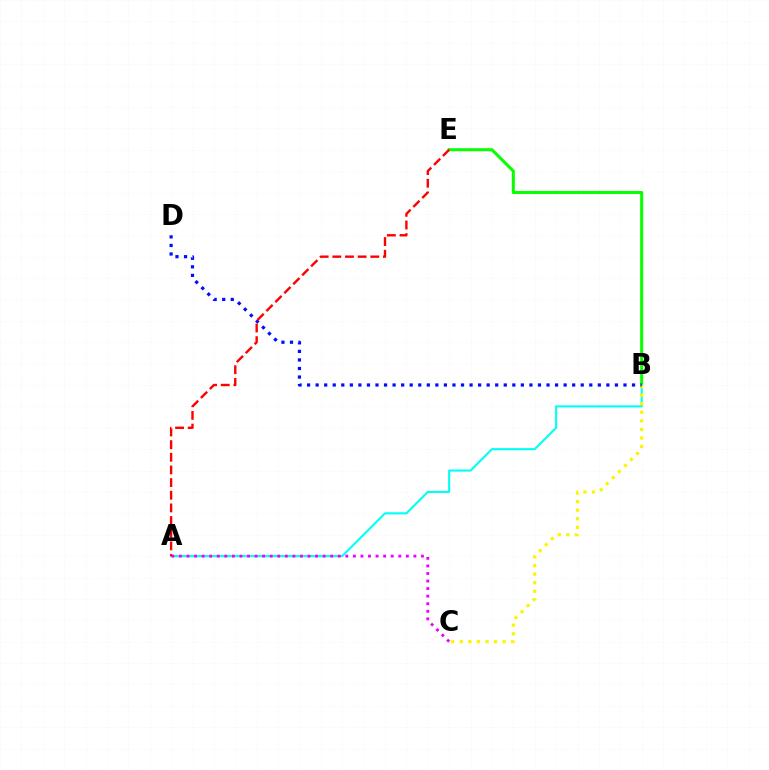{('B', 'E'): [{'color': '#08ff00', 'line_style': 'solid', 'thickness': 2.19}], ('A', 'B'): [{'color': '#00fff6', 'line_style': 'solid', 'thickness': 1.51}], ('A', 'C'): [{'color': '#ee00ff', 'line_style': 'dotted', 'thickness': 2.05}], ('B', 'C'): [{'color': '#fcf500', 'line_style': 'dotted', 'thickness': 2.33}], ('B', 'D'): [{'color': '#0010ff', 'line_style': 'dotted', 'thickness': 2.32}], ('A', 'E'): [{'color': '#ff0000', 'line_style': 'dashed', 'thickness': 1.72}]}